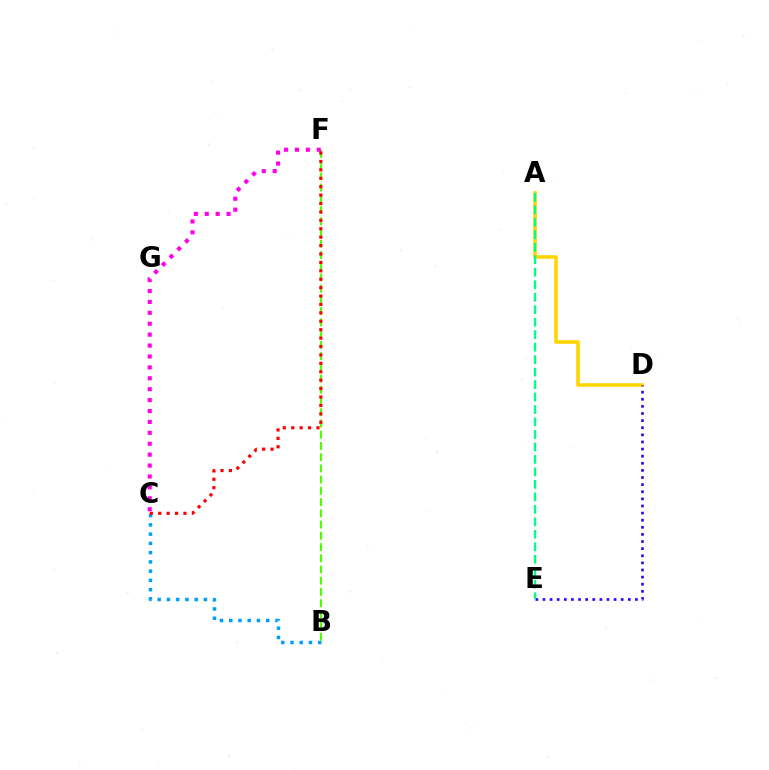{('B', 'C'): [{'color': '#009eff', 'line_style': 'dotted', 'thickness': 2.51}], ('A', 'D'): [{'color': '#ffd500', 'line_style': 'solid', 'thickness': 2.57}], ('B', 'F'): [{'color': '#4fff00', 'line_style': 'dashed', 'thickness': 1.53}], ('D', 'E'): [{'color': '#3700ff', 'line_style': 'dotted', 'thickness': 1.93}], ('C', 'F'): [{'color': '#ff00ed', 'line_style': 'dotted', 'thickness': 2.96}, {'color': '#ff0000', 'line_style': 'dotted', 'thickness': 2.29}], ('A', 'E'): [{'color': '#00ff86', 'line_style': 'dashed', 'thickness': 1.7}]}